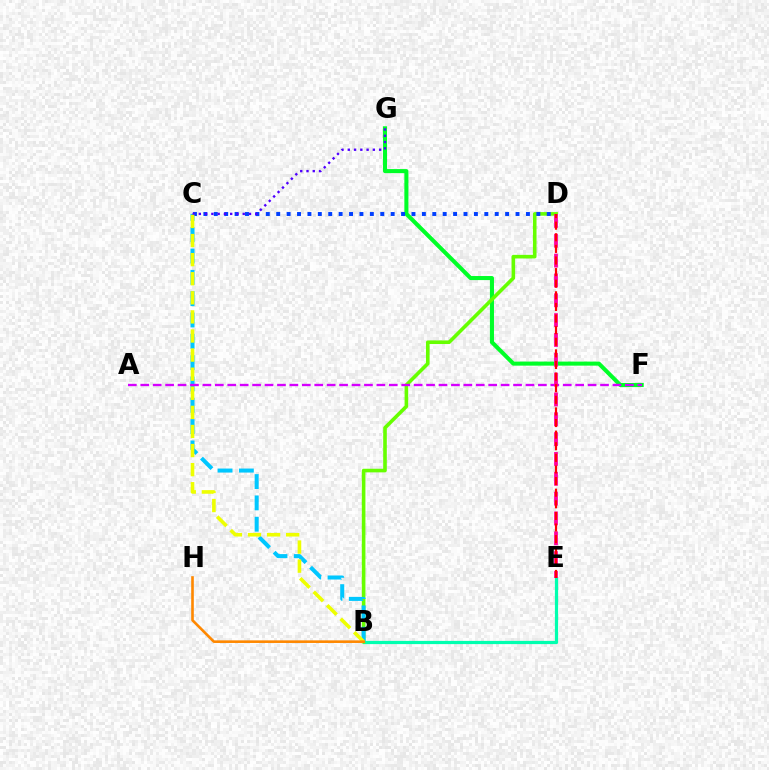{('B', 'E'): [{'color': '#00ffaf', 'line_style': 'solid', 'thickness': 2.31}], ('F', 'G'): [{'color': '#00ff27', 'line_style': 'solid', 'thickness': 2.93}], ('B', 'D'): [{'color': '#66ff00', 'line_style': 'solid', 'thickness': 2.6}], ('C', 'D'): [{'color': '#003fff', 'line_style': 'dotted', 'thickness': 2.83}], ('B', 'C'): [{'color': '#00c7ff', 'line_style': 'dashed', 'thickness': 2.9}, {'color': '#eeff00', 'line_style': 'dashed', 'thickness': 2.59}], ('A', 'F'): [{'color': '#d600ff', 'line_style': 'dashed', 'thickness': 1.69}], ('C', 'G'): [{'color': '#4f00ff', 'line_style': 'dotted', 'thickness': 1.7}], ('D', 'E'): [{'color': '#ff00a0', 'line_style': 'dashed', 'thickness': 2.69}, {'color': '#ff0000', 'line_style': 'dashed', 'thickness': 1.58}], ('B', 'H'): [{'color': '#ff8800', 'line_style': 'solid', 'thickness': 1.88}]}